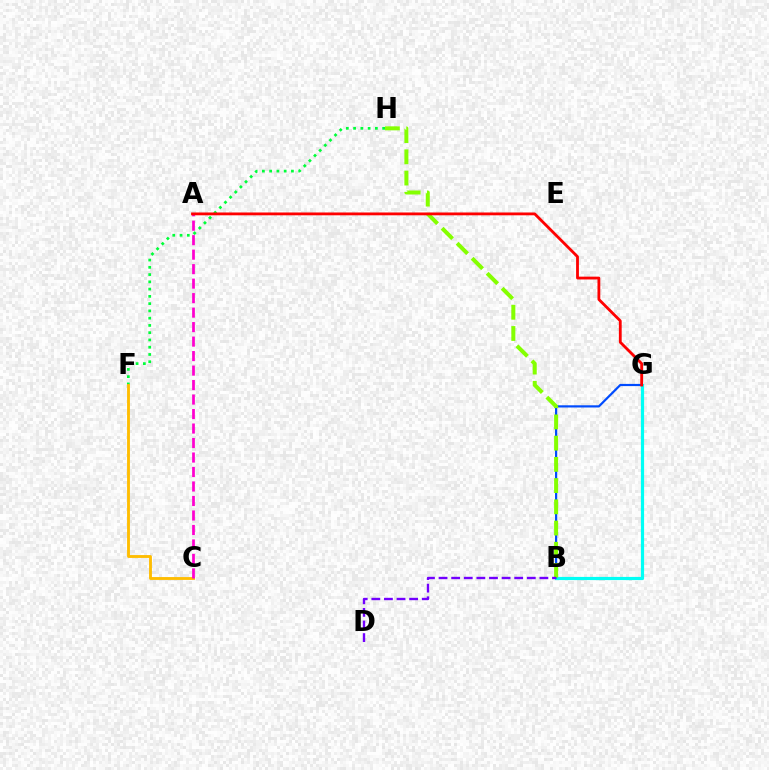{('B', 'G'): [{'color': '#00fff6', 'line_style': 'solid', 'thickness': 2.29}, {'color': '#004bff', 'line_style': 'solid', 'thickness': 1.58}], ('F', 'H'): [{'color': '#00ff39', 'line_style': 'dotted', 'thickness': 1.97}], ('C', 'F'): [{'color': '#ffbd00', 'line_style': 'solid', 'thickness': 2.05}], ('B', 'H'): [{'color': '#84ff00', 'line_style': 'dashed', 'thickness': 2.88}], ('B', 'D'): [{'color': '#7200ff', 'line_style': 'dashed', 'thickness': 1.71}], ('A', 'C'): [{'color': '#ff00cf', 'line_style': 'dashed', 'thickness': 1.97}], ('A', 'G'): [{'color': '#ff0000', 'line_style': 'solid', 'thickness': 2.03}]}